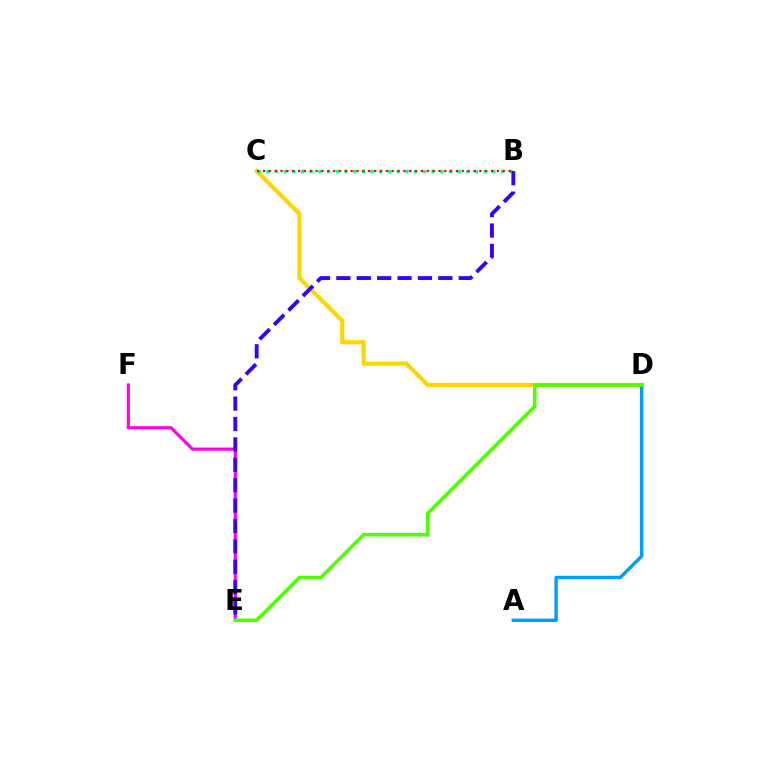{('C', 'D'): [{'color': '#ffd500', 'line_style': 'solid', 'thickness': 2.99}], ('B', 'C'): [{'color': '#00ff86', 'line_style': 'dotted', 'thickness': 2.36}, {'color': '#ff0000', 'line_style': 'dotted', 'thickness': 1.59}], ('E', 'F'): [{'color': '#ff00ed', 'line_style': 'solid', 'thickness': 2.28}], ('A', 'D'): [{'color': '#009eff', 'line_style': 'solid', 'thickness': 2.47}], ('B', 'E'): [{'color': '#3700ff', 'line_style': 'dashed', 'thickness': 2.77}], ('D', 'E'): [{'color': '#4fff00', 'line_style': 'solid', 'thickness': 2.56}]}